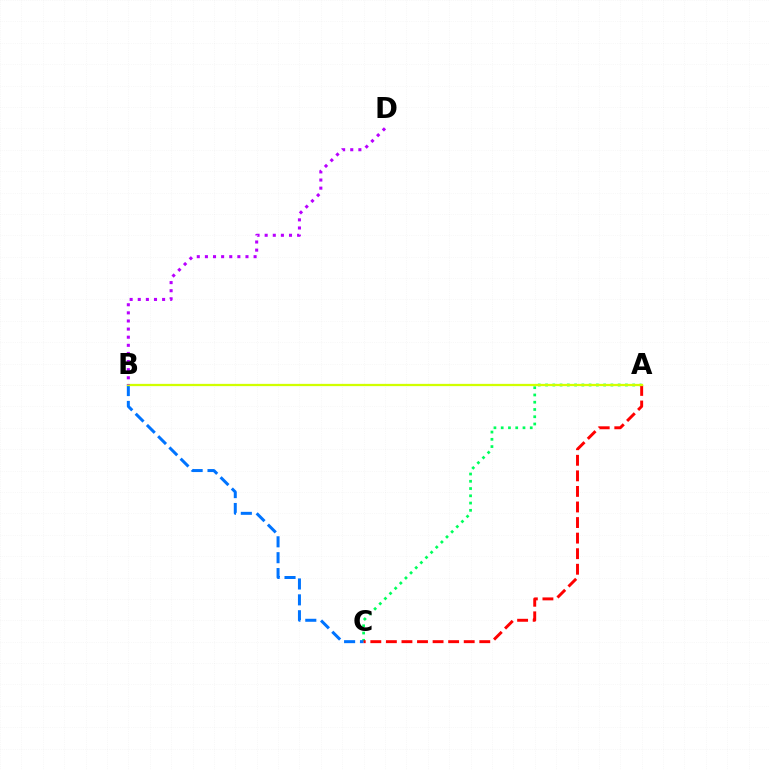{('A', 'C'): [{'color': '#00ff5c', 'line_style': 'dotted', 'thickness': 1.97}, {'color': '#ff0000', 'line_style': 'dashed', 'thickness': 2.11}], ('B', 'C'): [{'color': '#0074ff', 'line_style': 'dashed', 'thickness': 2.16}], ('A', 'B'): [{'color': '#d1ff00', 'line_style': 'solid', 'thickness': 1.63}], ('B', 'D'): [{'color': '#b900ff', 'line_style': 'dotted', 'thickness': 2.2}]}